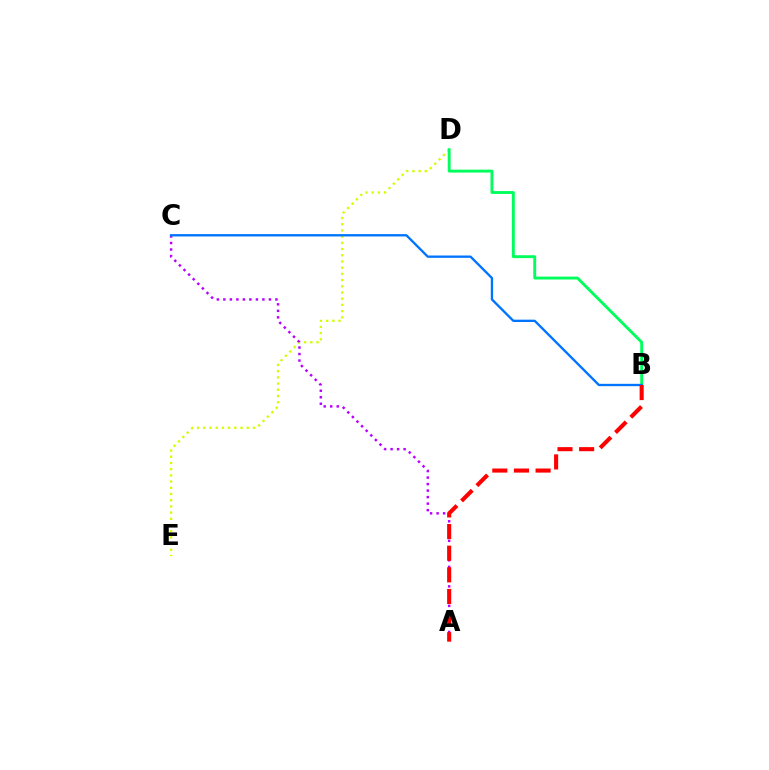{('D', 'E'): [{'color': '#d1ff00', 'line_style': 'dotted', 'thickness': 1.69}], ('A', 'C'): [{'color': '#b900ff', 'line_style': 'dotted', 'thickness': 1.77}], ('B', 'D'): [{'color': '#00ff5c', 'line_style': 'solid', 'thickness': 2.08}], ('B', 'C'): [{'color': '#0074ff', 'line_style': 'solid', 'thickness': 1.68}], ('A', 'B'): [{'color': '#ff0000', 'line_style': 'dashed', 'thickness': 2.94}]}